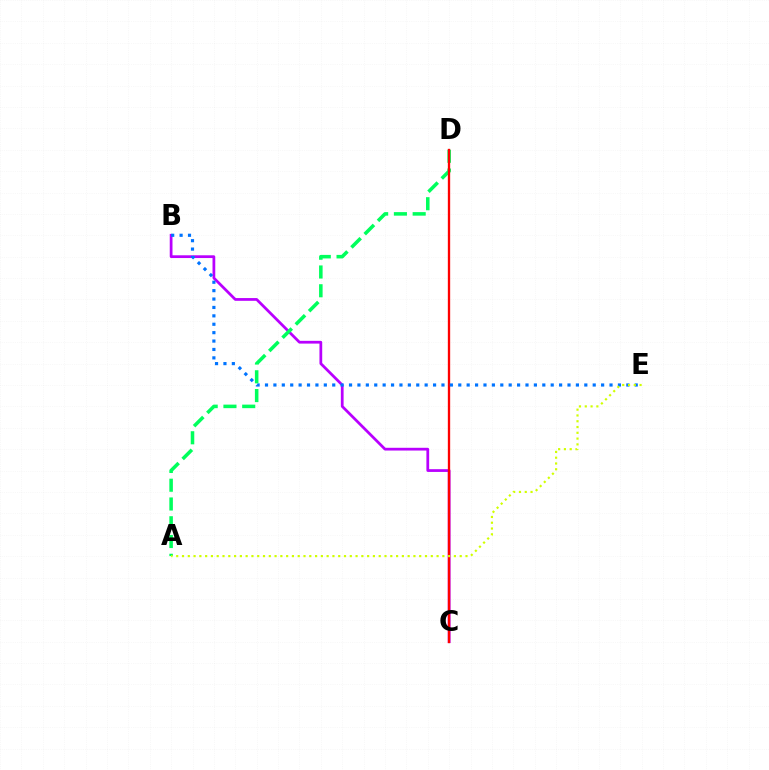{('B', 'C'): [{'color': '#b900ff', 'line_style': 'solid', 'thickness': 1.98}], ('A', 'D'): [{'color': '#00ff5c', 'line_style': 'dashed', 'thickness': 2.55}], ('C', 'D'): [{'color': '#ff0000', 'line_style': 'solid', 'thickness': 1.68}], ('B', 'E'): [{'color': '#0074ff', 'line_style': 'dotted', 'thickness': 2.28}], ('A', 'E'): [{'color': '#d1ff00', 'line_style': 'dotted', 'thickness': 1.57}]}